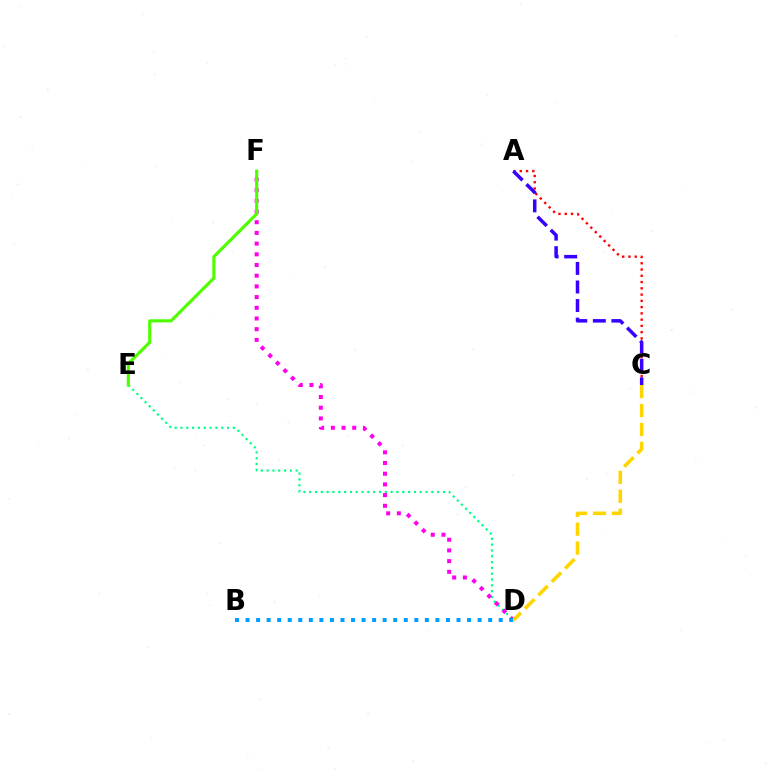{('D', 'E'): [{'color': '#00ff86', 'line_style': 'dotted', 'thickness': 1.58}], ('D', 'F'): [{'color': '#ff00ed', 'line_style': 'dotted', 'thickness': 2.91}], ('A', 'C'): [{'color': '#ff0000', 'line_style': 'dotted', 'thickness': 1.7}, {'color': '#3700ff', 'line_style': 'dashed', 'thickness': 2.52}], ('C', 'D'): [{'color': '#ffd500', 'line_style': 'dashed', 'thickness': 2.57}], ('B', 'D'): [{'color': '#009eff', 'line_style': 'dotted', 'thickness': 2.87}], ('E', 'F'): [{'color': '#4fff00', 'line_style': 'solid', 'thickness': 2.26}]}